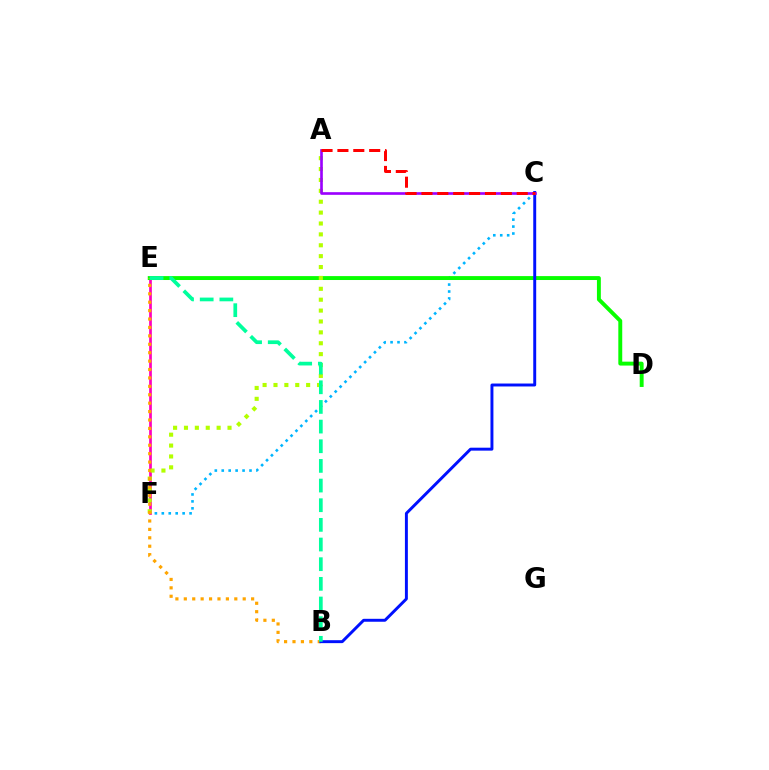{('C', 'F'): [{'color': '#00b5ff', 'line_style': 'dotted', 'thickness': 1.88}], ('E', 'F'): [{'color': '#ff00bd', 'line_style': 'solid', 'thickness': 1.94}], ('D', 'E'): [{'color': '#08ff00', 'line_style': 'solid', 'thickness': 2.82}], ('A', 'F'): [{'color': '#b3ff00', 'line_style': 'dotted', 'thickness': 2.96}], ('B', 'E'): [{'color': '#ffa500', 'line_style': 'dotted', 'thickness': 2.29}, {'color': '#00ff9d', 'line_style': 'dashed', 'thickness': 2.67}], ('B', 'C'): [{'color': '#0010ff', 'line_style': 'solid', 'thickness': 2.12}], ('A', 'C'): [{'color': '#9b00ff', 'line_style': 'solid', 'thickness': 1.91}, {'color': '#ff0000', 'line_style': 'dashed', 'thickness': 2.16}]}